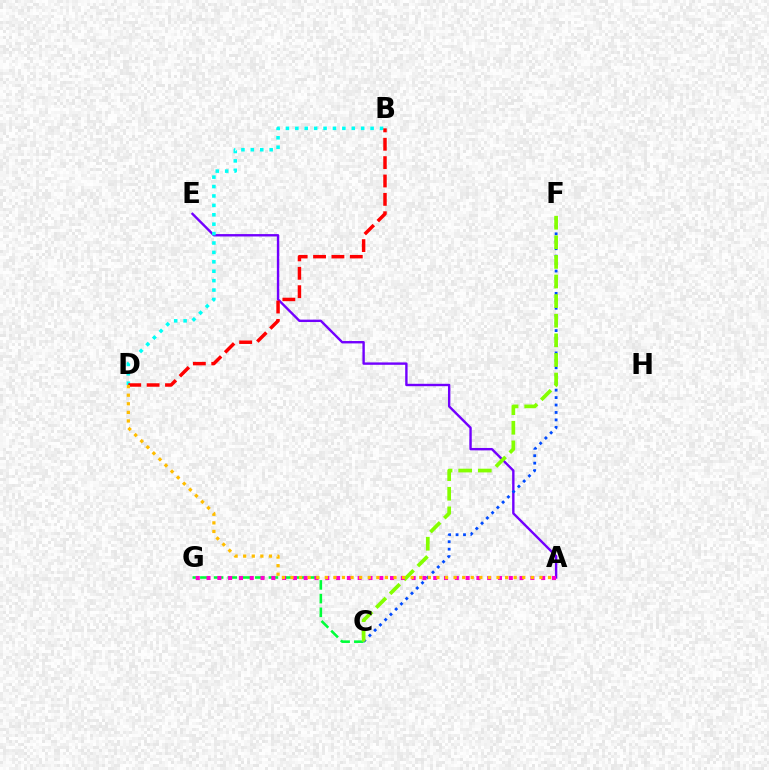{('C', 'G'): [{'color': '#00ff39', 'line_style': 'dashed', 'thickness': 1.86}], ('A', 'E'): [{'color': '#7200ff', 'line_style': 'solid', 'thickness': 1.72}], ('C', 'F'): [{'color': '#004bff', 'line_style': 'dotted', 'thickness': 2.02}, {'color': '#84ff00', 'line_style': 'dashed', 'thickness': 2.66}], ('B', 'D'): [{'color': '#00fff6', 'line_style': 'dotted', 'thickness': 2.56}, {'color': '#ff0000', 'line_style': 'dashed', 'thickness': 2.5}], ('A', 'G'): [{'color': '#ff00cf', 'line_style': 'dotted', 'thickness': 2.93}], ('A', 'D'): [{'color': '#ffbd00', 'line_style': 'dotted', 'thickness': 2.33}]}